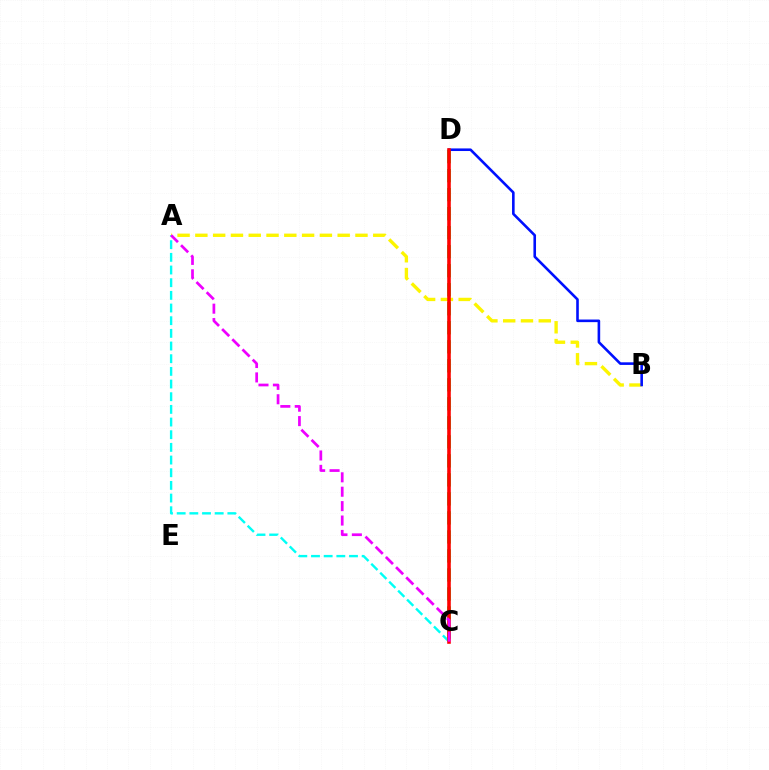{('C', 'D'): [{'color': '#08ff00', 'line_style': 'dashed', 'thickness': 2.58}, {'color': '#ff0000', 'line_style': 'solid', 'thickness': 2.58}], ('A', 'B'): [{'color': '#fcf500', 'line_style': 'dashed', 'thickness': 2.42}], ('A', 'C'): [{'color': '#00fff6', 'line_style': 'dashed', 'thickness': 1.72}, {'color': '#ee00ff', 'line_style': 'dashed', 'thickness': 1.96}], ('B', 'D'): [{'color': '#0010ff', 'line_style': 'solid', 'thickness': 1.87}]}